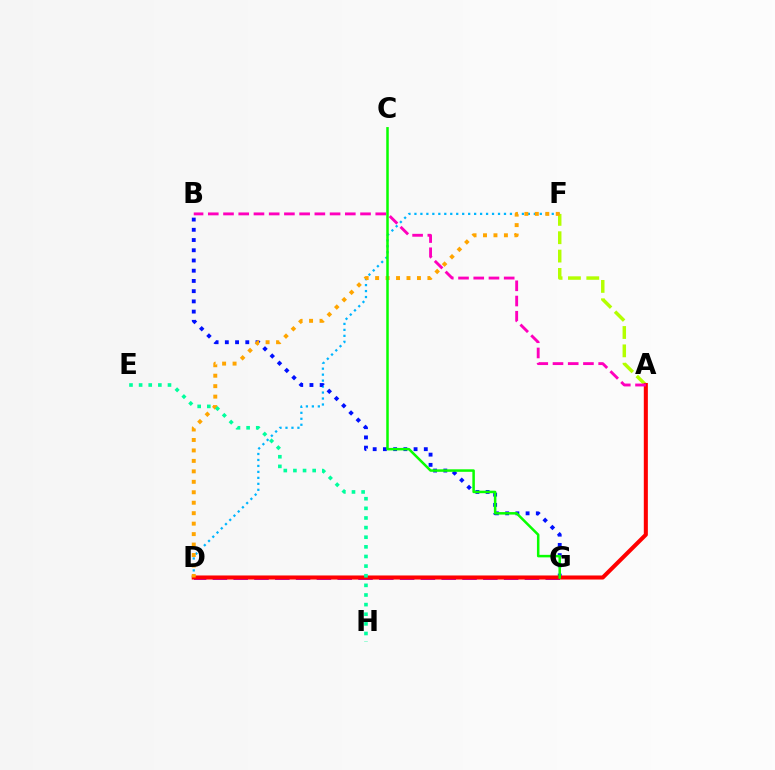{('D', 'F'): [{'color': '#00b5ff', 'line_style': 'dotted', 'thickness': 1.62}, {'color': '#ffa500', 'line_style': 'dotted', 'thickness': 2.84}], ('D', 'G'): [{'color': '#9b00ff', 'line_style': 'dashed', 'thickness': 2.83}], ('B', 'G'): [{'color': '#0010ff', 'line_style': 'dotted', 'thickness': 2.78}], ('A', 'F'): [{'color': '#b3ff00', 'line_style': 'dashed', 'thickness': 2.49}], ('A', 'D'): [{'color': '#ff0000', 'line_style': 'solid', 'thickness': 2.92}], ('E', 'H'): [{'color': '#00ff9d', 'line_style': 'dotted', 'thickness': 2.62}], ('C', 'G'): [{'color': '#08ff00', 'line_style': 'solid', 'thickness': 1.81}], ('A', 'B'): [{'color': '#ff00bd', 'line_style': 'dashed', 'thickness': 2.07}]}